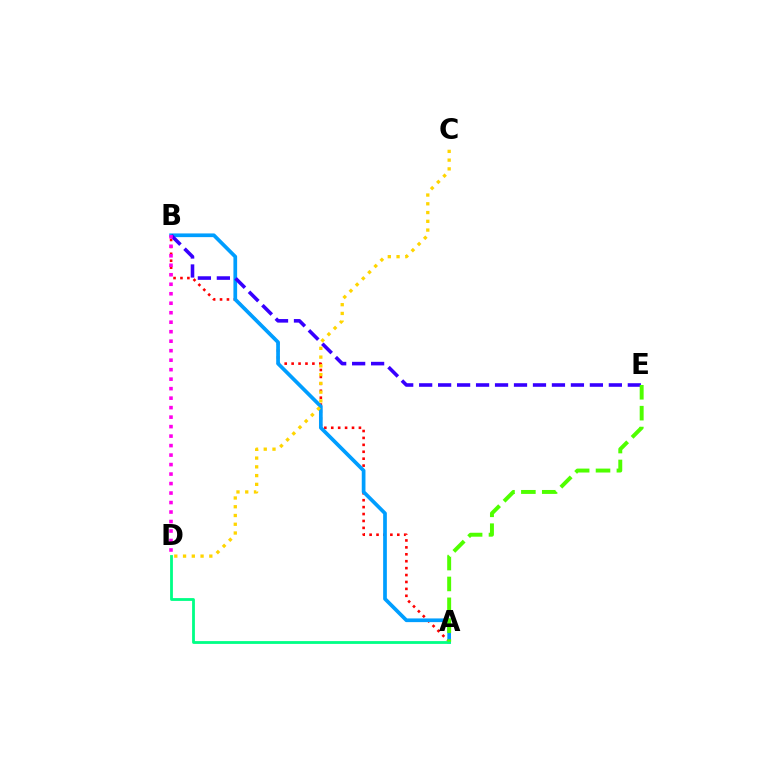{('A', 'B'): [{'color': '#ff0000', 'line_style': 'dotted', 'thickness': 1.88}, {'color': '#009eff', 'line_style': 'solid', 'thickness': 2.67}], ('A', 'D'): [{'color': '#00ff86', 'line_style': 'solid', 'thickness': 2.02}], ('C', 'D'): [{'color': '#ffd500', 'line_style': 'dotted', 'thickness': 2.38}], ('B', 'E'): [{'color': '#3700ff', 'line_style': 'dashed', 'thickness': 2.58}], ('A', 'E'): [{'color': '#4fff00', 'line_style': 'dashed', 'thickness': 2.84}], ('B', 'D'): [{'color': '#ff00ed', 'line_style': 'dotted', 'thickness': 2.58}]}